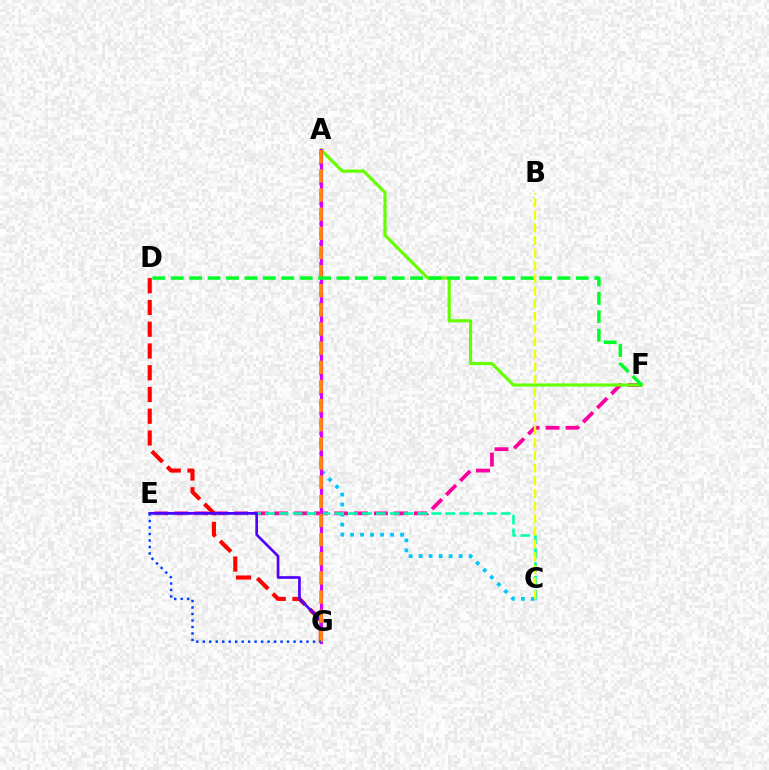{('E', 'F'): [{'color': '#ff00a0', 'line_style': 'dashed', 'thickness': 2.71}], ('A', 'C'): [{'color': '#00c7ff', 'line_style': 'dotted', 'thickness': 2.72}], ('C', 'E'): [{'color': '#00ffaf', 'line_style': 'dashed', 'thickness': 1.88}], ('D', 'G'): [{'color': '#ff0000', 'line_style': 'dashed', 'thickness': 2.96}], ('A', 'F'): [{'color': '#66ff00', 'line_style': 'solid', 'thickness': 2.28}], ('E', 'G'): [{'color': '#4f00ff', 'line_style': 'solid', 'thickness': 1.93}, {'color': '#003fff', 'line_style': 'dotted', 'thickness': 1.76}], ('A', 'G'): [{'color': '#d600ff', 'line_style': 'solid', 'thickness': 2.24}, {'color': '#ff8800', 'line_style': 'dashed', 'thickness': 2.6}], ('D', 'F'): [{'color': '#00ff27', 'line_style': 'dashed', 'thickness': 2.5}], ('B', 'C'): [{'color': '#eeff00', 'line_style': 'dashed', 'thickness': 1.72}]}